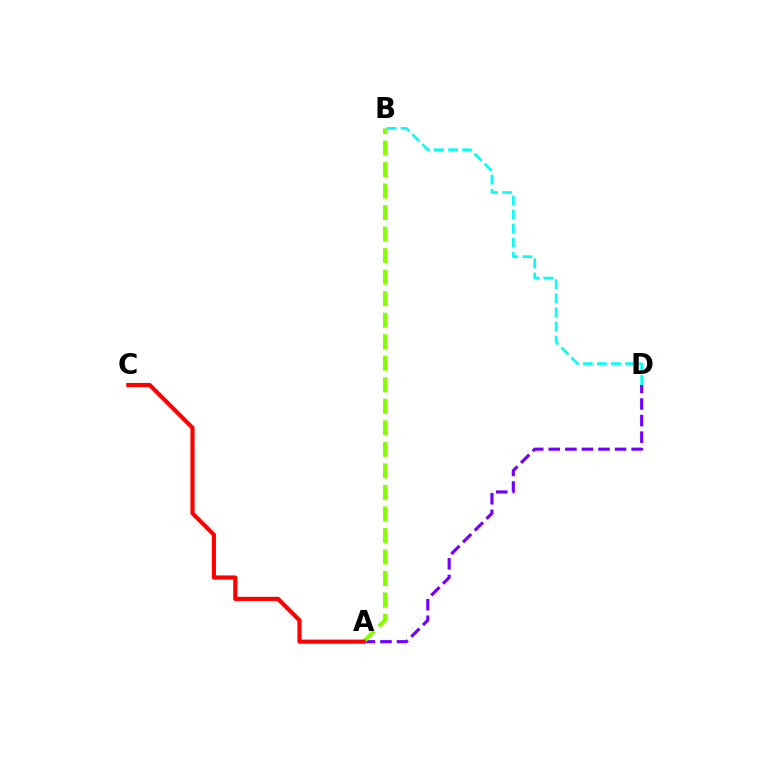{('A', 'D'): [{'color': '#7200ff', 'line_style': 'dashed', 'thickness': 2.25}], ('A', 'B'): [{'color': '#84ff00', 'line_style': 'dashed', 'thickness': 2.92}], ('A', 'C'): [{'color': '#ff0000', 'line_style': 'solid', 'thickness': 2.99}], ('B', 'D'): [{'color': '#00fff6', 'line_style': 'dashed', 'thickness': 1.91}]}